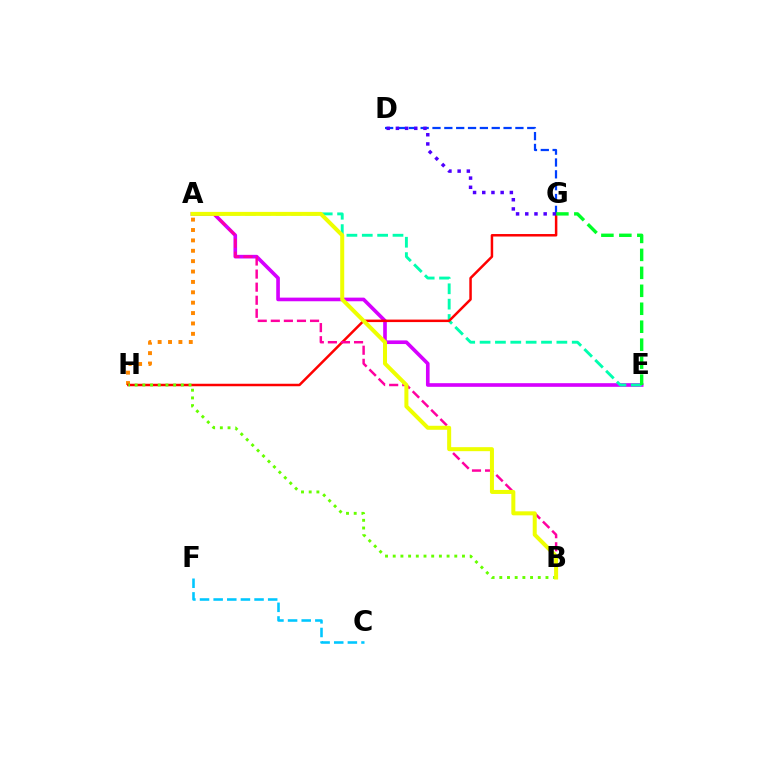{('D', 'G'): [{'color': '#003fff', 'line_style': 'dashed', 'thickness': 1.61}, {'color': '#4f00ff', 'line_style': 'dotted', 'thickness': 2.5}], ('A', 'H'): [{'color': '#ff8800', 'line_style': 'dotted', 'thickness': 2.82}], ('A', 'E'): [{'color': '#d600ff', 'line_style': 'solid', 'thickness': 2.62}, {'color': '#00ffaf', 'line_style': 'dashed', 'thickness': 2.09}], ('G', 'H'): [{'color': '#ff0000', 'line_style': 'solid', 'thickness': 1.8}], ('A', 'B'): [{'color': '#ff00a0', 'line_style': 'dashed', 'thickness': 1.78}, {'color': '#eeff00', 'line_style': 'solid', 'thickness': 2.89}], ('E', 'G'): [{'color': '#00ff27', 'line_style': 'dashed', 'thickness': 2.44}], ('C', 'F'): [{'color': '#00c7ff', 'line_style': 'dashed', 'thickness': 1.85}], ('B', 'H'): [{'color': '#66ff00', 'line_style': 'dotted', 'thickness': 2.09}]}